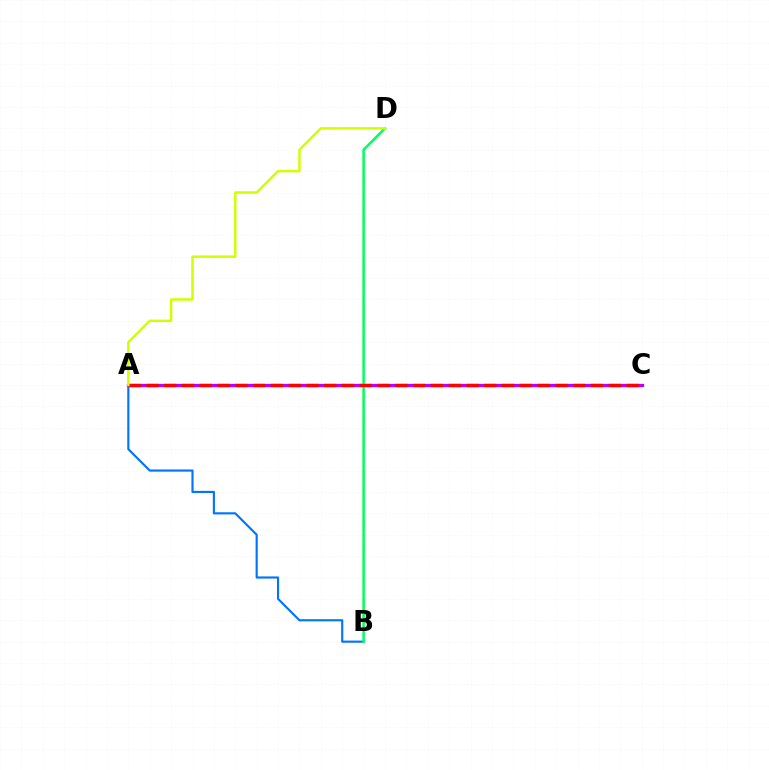{('A', 'B'): [{'color': '#0074ff', 'line_style': 'solid', 'thickness': 1.54}], ('A', 'C'): [{'color': '#b900ff', 'line_style': 'solid', 'thickness': 2.35}, {'color': '#ff0000', 'line_style': 'dashed', 'thickness': 2.42}], ('B', 'D'): [{'color': '#00ff5c', 'line_style': 'solid', 'thickness': 1.81}], ('A', 'D'): [{'color': '#d1ff00', 'line_style': 'solid', 'thickness': 1.78}]}